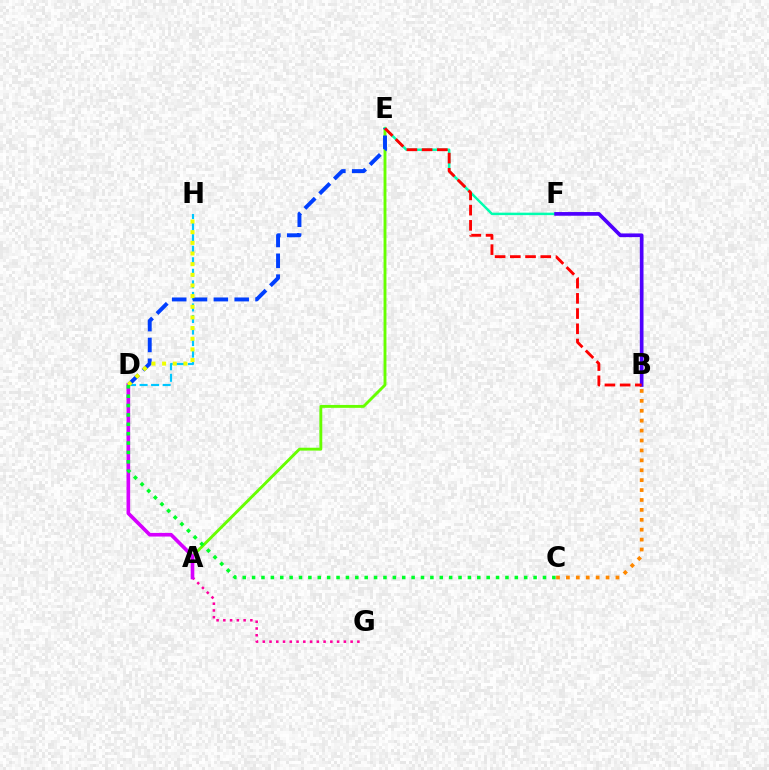{('A', 'G'): [{'color': '#ff00a0', 'line_style': 'dotted', 'thickness': 1.84}], ('A', 'E'): [{'color': '#66ff00', 'line_style': 'solid', 'thickness': 2.07}], ('E', 'F'): [{'color': '#00ffaf', 'line_style': 'solid', 'thickness': 1.77}], ('A', 'D'): [{'color': '#d600ff', 'line_style': 'solid', 'thickness': 2.62}], ('D', 'H'): [{'color': '#00c7ff', 'line_style': 'dashed', 'thickness': 1.57}, {'color': '#eeff00', 'line_style': 'dotted', 'thickness': 2.89}], ('B', 'C'): [{'color': '#ff8800', 'line_style': 'dotted', 'thickness': 2.69}], ('D', 'E'): [{'color': '#003fff', 'line_style': 'dashed', 'thickness': 2.83}], ('B', 'F'): [{'color': '#4f00ff', 'line_style': 'solid', 'thickness': 2.65}], ('C', 'D'): [{'color': '#00ff27', 'line_style': 'dotted', 'thickness': 2.55}], ('B', 'E'): [{'color': '#ff0000', 'line_style': 'dashed', 'thickness': 2.07}]}